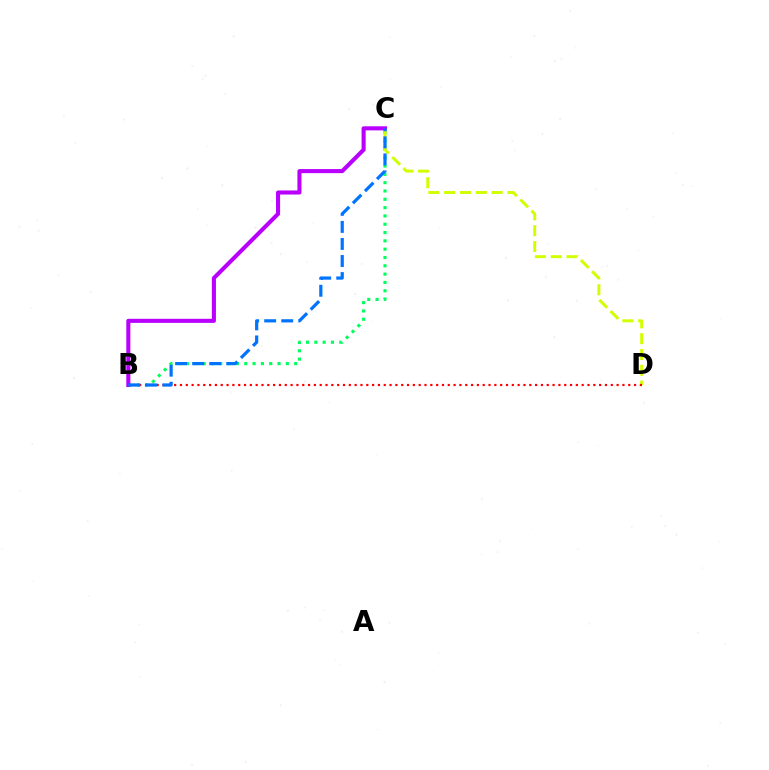{('B', 'C'): [{'color': '#00ff5c', 'line_style': 'dotted', 'thickness': 2.26}, {'color': '#b900ff', 'line_style': 'solid', 'thickness': 2.94}, {'color': '#0074ff', 'line_style': 'dashed', 'thickness': 2.32}], ('C', 'D'): [{'color': '#d1ff00', 'line_style': 'dashed', 'thickness': 2.15}], ('B', 'D'): [{'color': '#ff0000', 'line_style': 'dotted', 'thickness': 1.58}]}